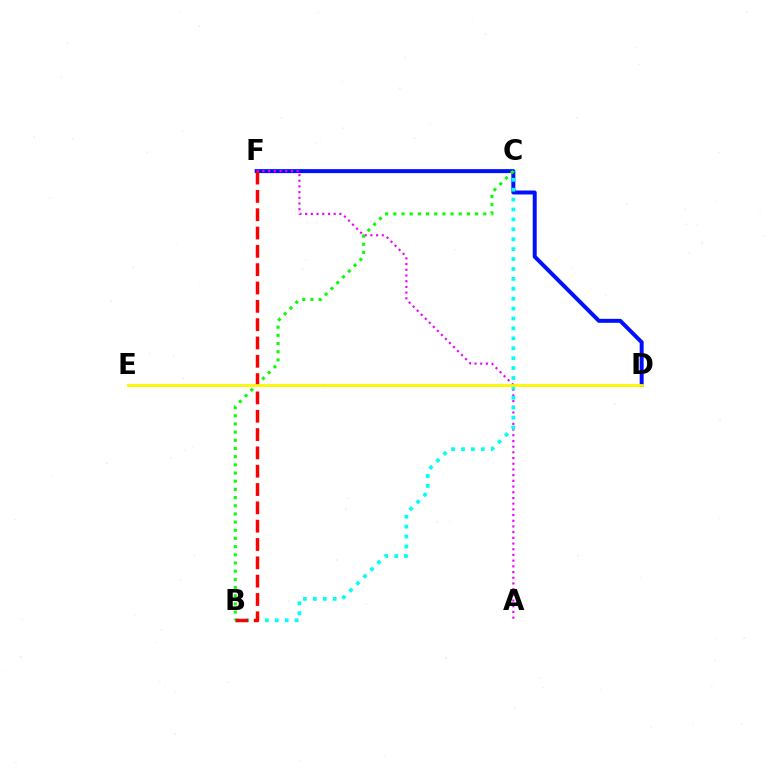{('D', 'F'): [{'color': '#0010ff', 'line_style': 'solid', 'thickness': 2.86}], ('B', 'C'): [{'color': '#08ff00', 'line_style': 'dotted', 'thickness': 2.22}, {'color': '#00fff6', 'line_style': 'dotted', 'thickness': 2.69}], ('A', 'F'): [{'color': '#ee00ff', 'line_style': 'dotted', 'thickness': 1.55}], ('B', 'F'): [{'color': '#ff0000', 'line_style': 'dashed', 'thickness': 2.49}], ('D', 'E'): [{'color': '#fcf500', 'line_style': 'solid', 'thickness': 2.01}]}